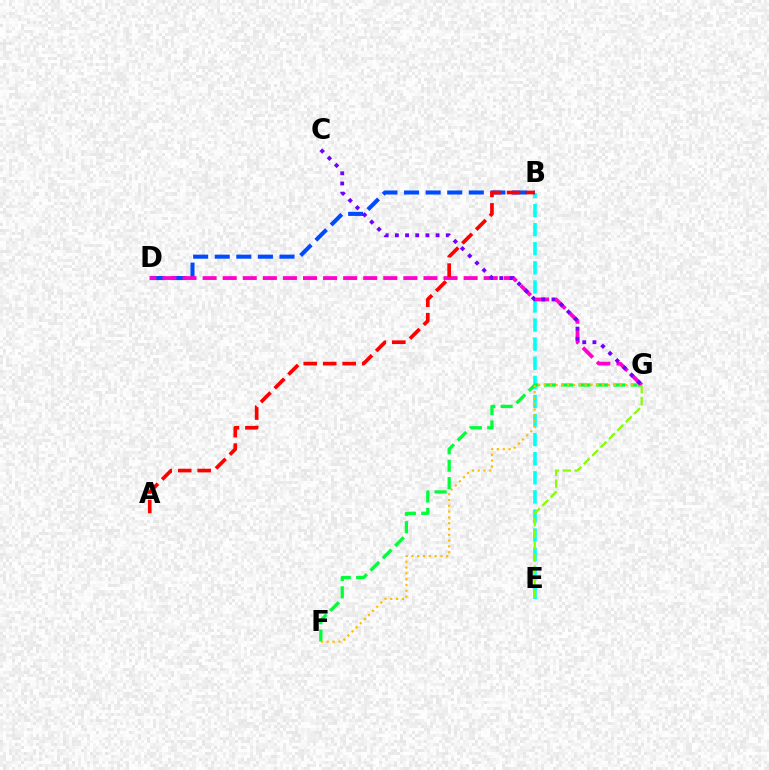{('B', 'E'): [{'color': '#00fff6', 'line_style': 'dashed', 'thickness': 2.59}], ('F', 'G'): [{'color': '#00ff39', 'line_style': 'dashed', 'thickness': 2.36}, {'color': '#ffbd00', 'line_style': 'dotted', 'thickness': 1.58}], ('B', 'D'): [{'color': '#004bff', 'line_style': 'dashed', 'thickness': 2.93}], ('D', 'G'): [{'color': '#ff00cf', 'line_style': 'dashed', 'thickness': 2.73}], ('C', 'G'): [{'color': '#7200ff', 'line_style': 'dotted', 'thickness': 2.76}], ('A', 'B'): [{'color': '#ff0000', 'line_style': 'dashed', 'thickness': 2.65}], ('E', 'G'): [{'color': '#84ff00', 'line_style': 'dashed', 'thickness': 1.61}]}